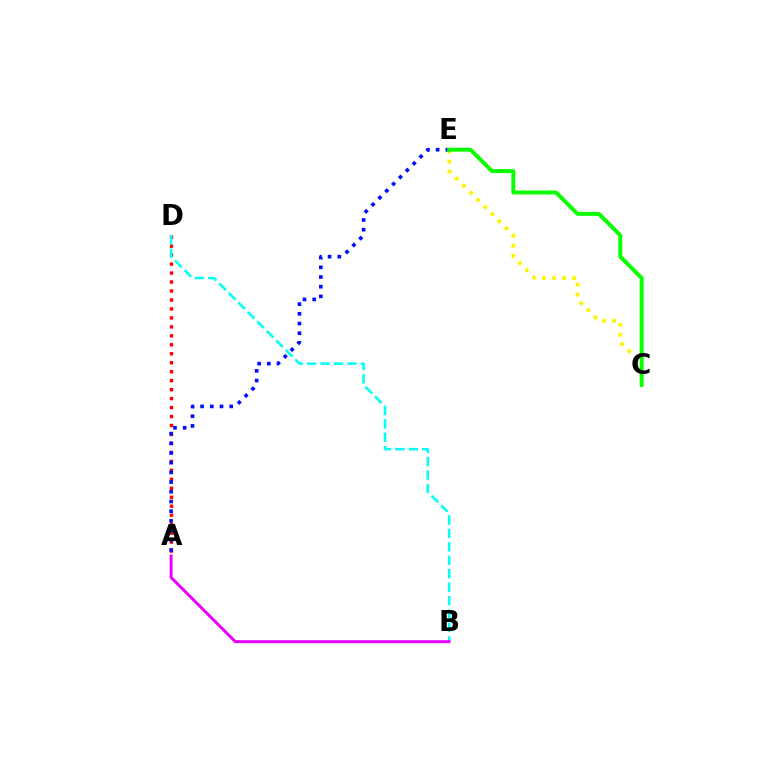{('A', 'D'): [{'color': '#ff0000', 'line_style': 'dotted', 'thickness': 2.44}], ('C', 'E'): [{'color': '#fcf500', 'line_style': 'dotted', 'thickness': 2.73}, {'color': '#08ff00', 'line_style': 'solid', 'thickness': 2.83}], ('B', 'D'): [{'color': '#00fff6', 'line_style': 'dashed', 'thickness': 1.83}], ('A', 'E'): [{'color': '#0010ff', 'line_style': 'dotted', 'thickness': 2.64}], ('A', 'B'): [{'color': '#ee00ff', 'line_style': 'solid', 'thickness': 2.12}]}